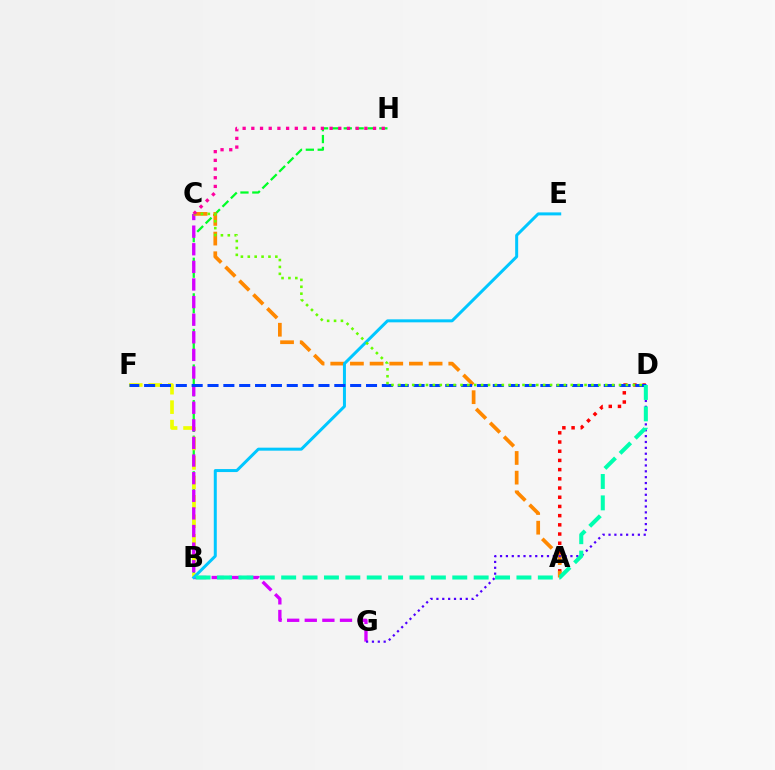{('B', 'H'): [{'color': '#00ff27', 'line_style': 'dashed', 'thickness': 1.61}], ('A', 'D'): [{'color': '#ff0000', 'line_style': 'dotted', 'thickness': 2.5}], ('B', 'F'): [{'color': '#eeff00', 'line_style': 'dashed', 'thickness': 2.64}], ('C', 'G'): [{'color': '#d600ff', 'line_style': 'dashed', 'thickness': 2.39}], ('A', 'C'): [{'color': '#ff8800', 'line_style': 'dashed', 'thickness': 2.67}], ('D', 'G'): [{'color': '#4f00ff', 'line_style': 'dotted', 'thickness': 1.59}], ('B', 'E'): [{'color': '#00c7ff', 'line_style': 'solid', 'thickness': 2.16}], ('D', 'F'): [{'color': '#003fff', 'line_style': 'dashed', 'thickness': 2.15}], ('C', 'D'): [{'color': '#66ff00', 'line_style': 'dotted', 'thickness': 1.87}], ('C', 'H'): [{'color': '#ff00a0', 'line_style': 'dotted', 'thickness': 2.36}], ('B', 'D'): [{'color': '#00ffaf', 'line_style': 'dashed', 'thickness': 2.91}]}